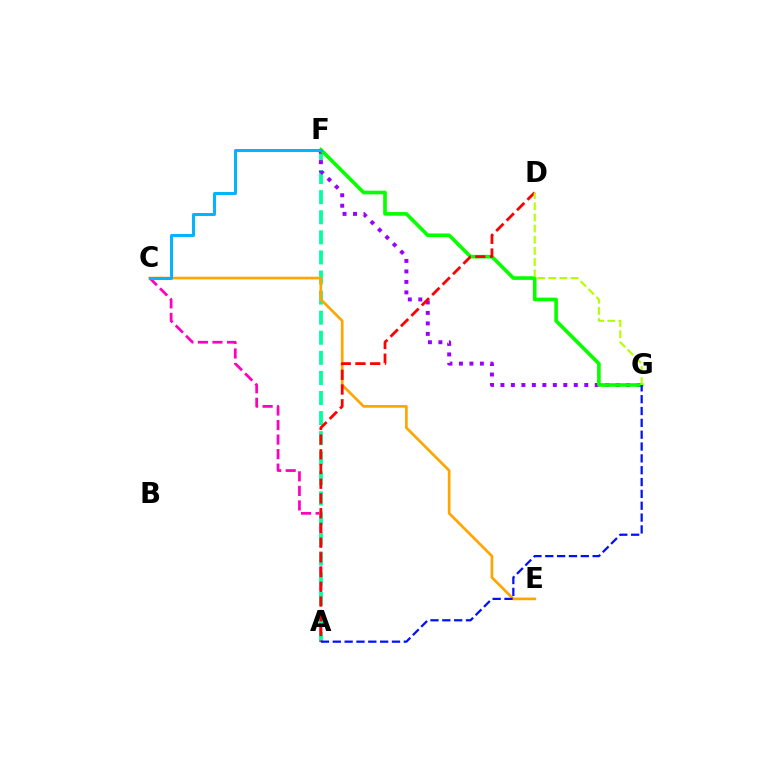{('A', 'C'): [{'color': '#ff00bd', 'line_style': 'dashed', 'thickness': 1.98}], ('A', 'F'): [{'color': '#00ff9d', 'line_style': 'dashed', 'thickness': 2.73}], ('C', 'E'): [{'color': '#ffa500', 'line_style': 'solid', 'thickness': 1.93}], ('F', 'G'): [{'color': '#9b00ff', 'line_style': 'dotted', 'thickness': 2.85}, {'color': '#08ff00', 'line_style': 'solid', 'thickness': 2.62}], ('A', 'D'): [{'color': '#ff0000', 'line_style': 'dashed', 'thickness': 2.0}], ('A', 'G'): [{'color': '#0010ff', 'line_style': 'dashed', 'thickness': 1.61}], ('D', 'G'): [{'color': '#b3ff00', 'line_style': 'dashed', 'thickness': 1.52}], ('C', 'F'): [{'color': '#00b5ff', 'line_style': 'solid', 'thickness': 2.15}]}